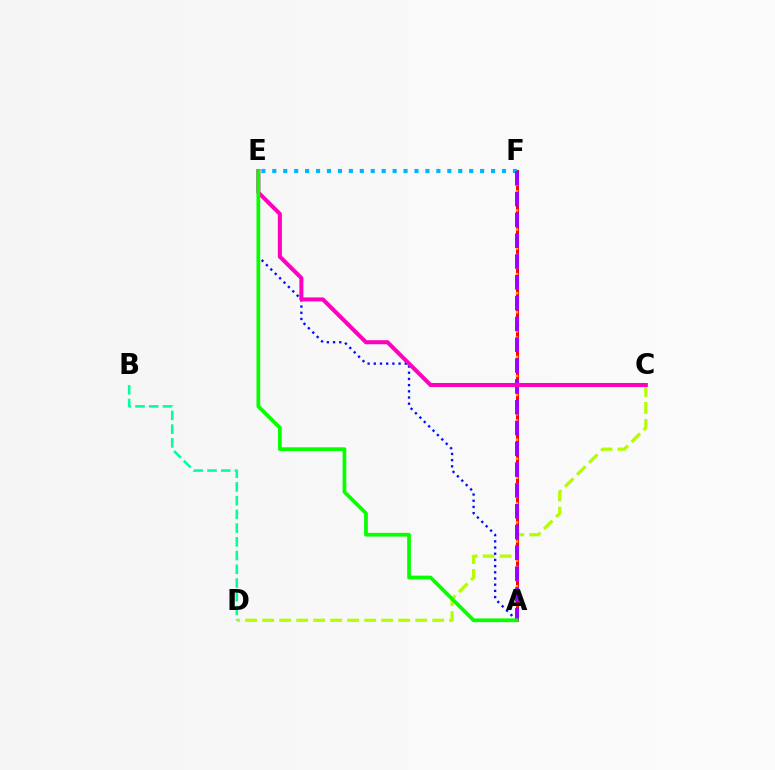{('C', 'D'): [{'color': '#b3ff00', 'line_style': 'dashed', 'thickness': 2.31}], ('A', 'F'): [{'color': '#ff0000', 'line_style': 'solid', 'thickness': 2.18}, {'color': '#ffa500', 'line_style': 'dotted', 'thickness': 1.73}, {'color': '#9b00ff', 'line_style': 'dashed', 'thickness': 2.83}], ('A', 'E'): [{'color': '#0010ff', 'line_style': 'dotted', 'thickness': 1.68}, {'color': '#08ff00', 'line_style': 'solid', 'thickness': 2.68}], ('E', 'F'): [{'color': '#00b5ff', 'line_style': 'dotted', 'thickness': 2.97}], ('C', 'E'): [{'color': '#ff00bd', 'line_style': 'solid', 'thickness': 2.91}], ('B', 'D'): [{'color': '#00ff9d', 'line_style': 'dashed', 'thickness': 1.87}]}